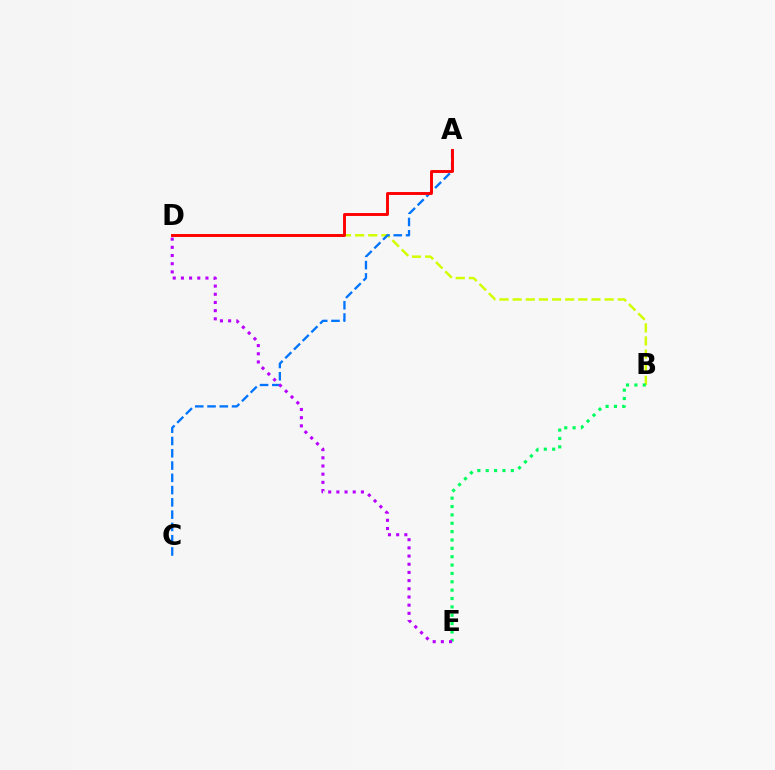{('B', 'D'): [{'color': '#d1ff00', 'line_style': 'dashed', 'thickness': 1.79}], ('A', 'C'): [{'color': '#0074ff', 'line_style': 'dashed', 'thickness': 1.67}], ('A', 'D'): [{'color': '#ff0000', 'line_style': 'solid', 'thickness': 2.1}], ('B', 'E'): [{'color': '#00ff5c', 'line_style': 'dotted', 'thickness': 2.27}], ('D', 'E'): [{'color': '#b900ff', 'line_style': 'dotted', 'thickness': 2.22}]}